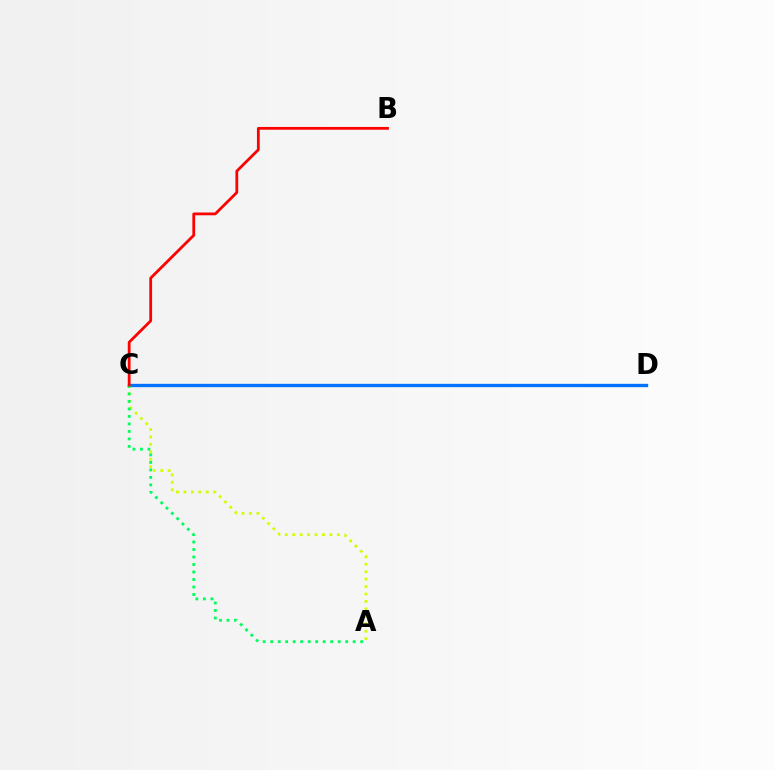{('A', 'C'): [{'color': '#d1ff00', 'line_style': 'dotted', 'thickness': 2.02}, {'color': '#00ff5c', 'line_style': 'dotted', 'thickness': 2.04}], ('C', 'D'): [{'color': '#b900ff', 'line_style': 'dotted', 'thickness': 2.06}, {'color': '#0074ff', 'line_style': 'solid', 'thickness': 2.41}], ('B', 'C'): [{'color': '#ff0000', 'line_style': 'solid', 'thickness': 2.0}]}